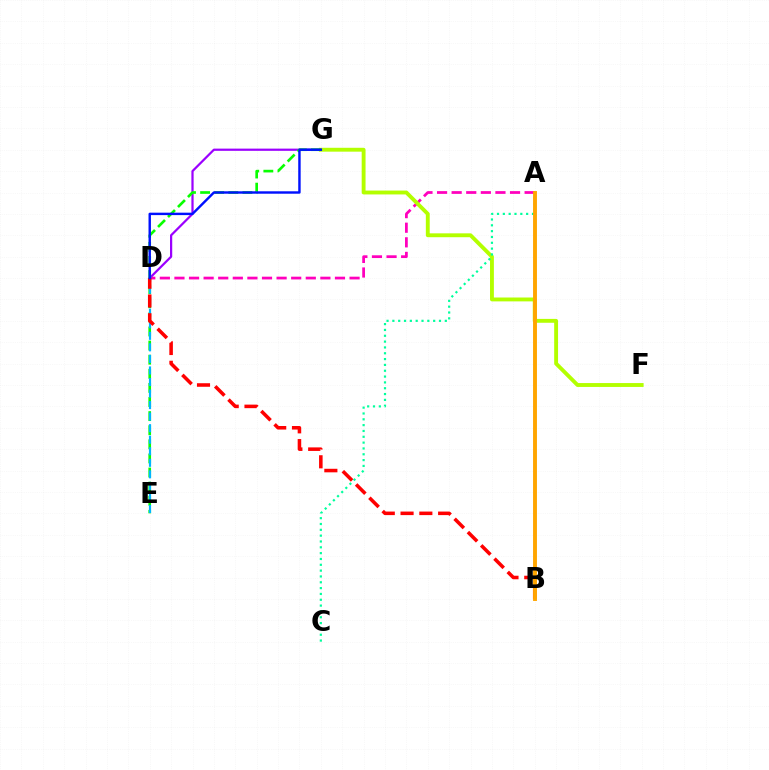{('A', 'D'): [{'color': '#ff00bd', 'line_style': 'dashed', 'thickness': 1.98}], ('F', 'G'): [{'color': '#b3ff00', 'line_style': 'solid', 'thickness': 2.79}], ('D', 'G'): [{'color': '#9b00ff', 'line_style': 'solid', 'thickness': 1.6}, {'color': '#0010ff', 'line_style': 'solid', 'thickness': 1.75}], ('E', 'G'): [{'color': '#08ff00', 'line_style': 'dashed', 'thickness': 1.92}], ('A', 'C'): [{'color': '#00ff9d', 'line_style': 'dotted', 'thickness': 1.58}], ('D', 'E'): [{'color': '#00b5ff', 'line_style': 'dashed', 'thickness': 1.57}], ('B', 'D'): [{'color': '#ff0000', 'line_style': 'dashed', 'thickness': 2.55}], ('A', 'B'): [{'color': '#ffa500', 'line_style': 'solid', 'thickness': 2.81}]}